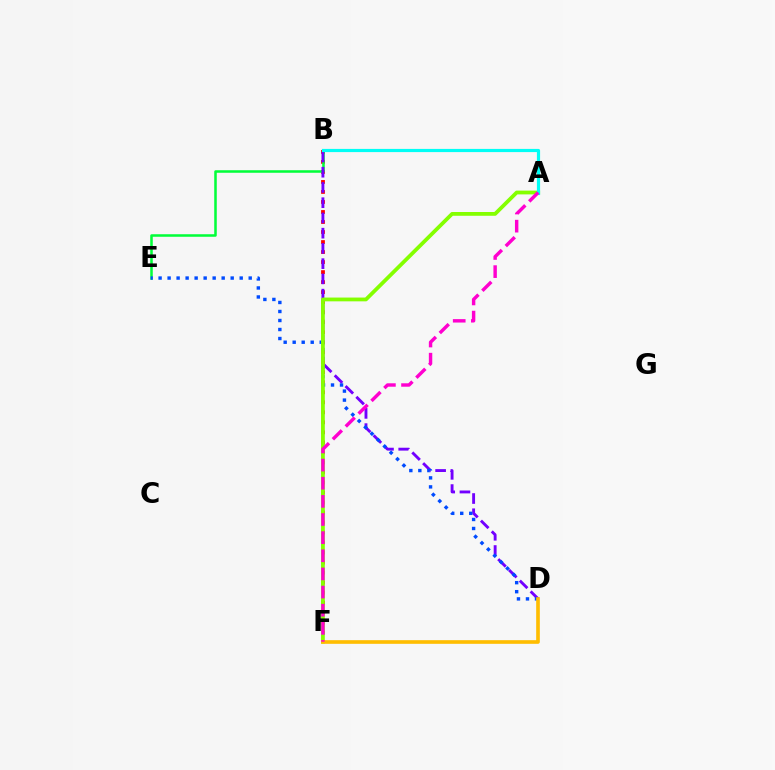{('B', 'F'): [{'color': '#ff0000', 'line_style': 'dotted', 'thickness': 2.72}], ('B', 'E'): [{'color': '#00ff39', 'line_style': 'solid', 'thickness': 1.82}], ('B', 'D'): [{'color': '#7200ff', 'line_style': 'dashed', 'thickness': 2.07}], ('D', 'E'): [{'color': '#004bff', 'line_style': 'dotted', 'thickness': 2.45}], ('A', 'F'): [{'color': '#84ff00', 'line_style': 'solid', 'thickness': 2.72}, {'color': '#ff00cf', 'line_style': 'dashed', 'thickness': 2.46}], ('D', 'F'): [{'color': '#ffbd00', 'line_style': 'solid', 'thickness': 2.63}], ('A', 'B'): [{'color': '#00fff6', 'line_style': 'solid', 'thickness': 2.29}]}